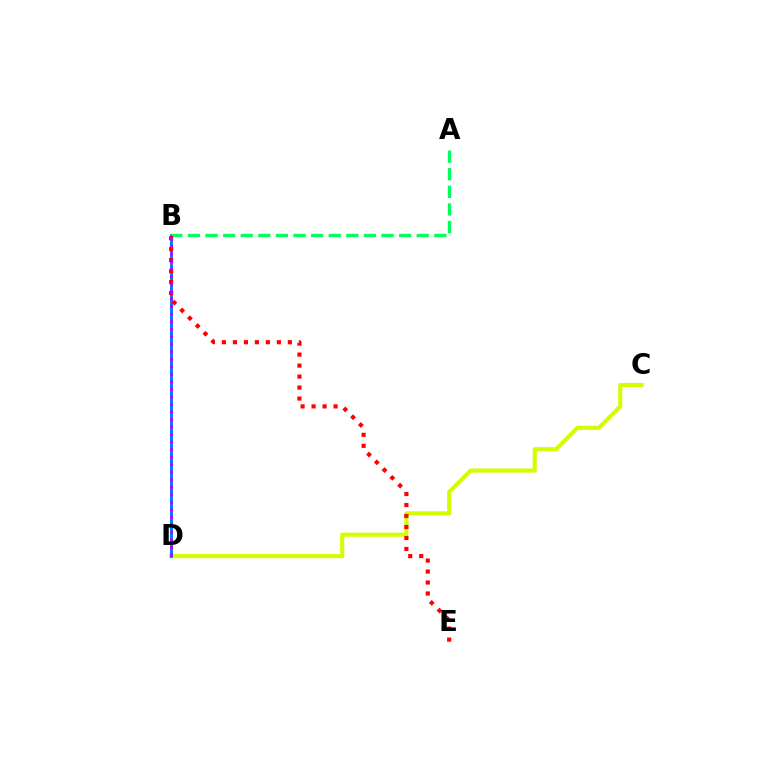{('C', 'D'): [{'color': '#d1ff00', 'line_style': 'solid', 'thickness': 2.95}], ('B', 'D'): [{'color': '#0074ff', 'line_style': 'solid', 'thickness': 2.07}, {'color': '#b900ff', 'line_style': 'dotted', 'thickness': 2.04}], ('A', 'B'): [{'color': '#00ff5c', 'line_style': 'dashed', 'thickness': 2.39}], ('B', 'E'): [{'color': '#ff0000', 'line_style': 'dotted', 'thickness': 2.99}]}